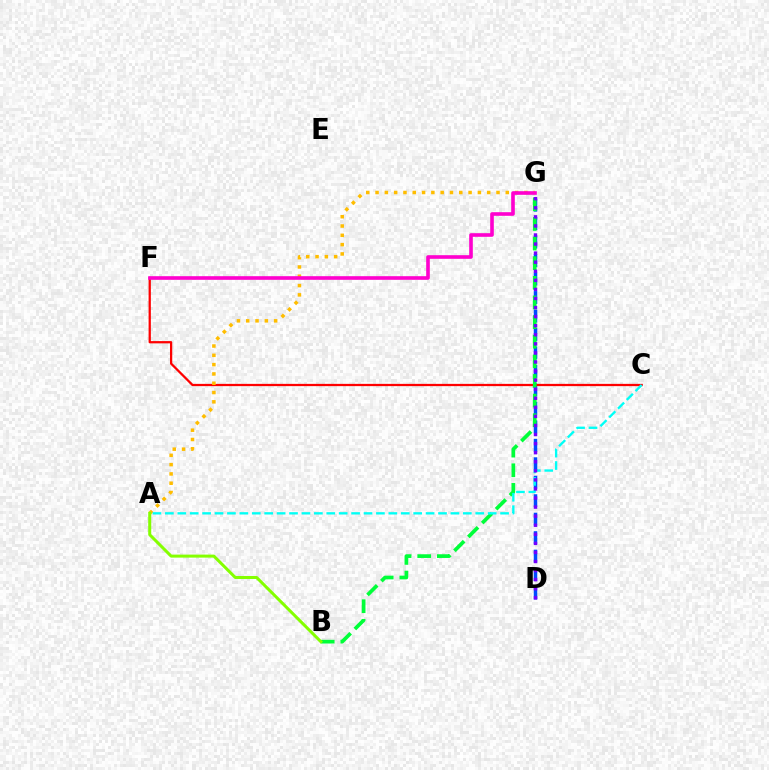{('D', 'G'): [{'color': '#004bff', 'line_style': 'dashed', 'thickness': 2.51}, {'color': '#7200ff', 'line_style': 'dotted', 'thickness': 2.46}], ('C', 'F'): [{'color': '#ff0000', 'line_style': 'solid', 'thickness': 1.62}], ('B', 'G'): [{'color': '#00ff39', 'line_style': 'dashed', 'thickness': 2.67}], ('A', 'G'): [{'color': '#ffbd00', 'line_style': 'dotted', 'thickness': 2.53}], ('A', 'C'): [{'color': '#00fff6', 'line_style': 'dashed', 'thickness': 1.69}], ('F', 'G'): [{'color': '#ff00cf', 'line_style': 'solid', 'thickness': 2.61}], ('A', 'B'): [{'color': '#84ff00', 'line_style': 'solid', 'thickness': 2.17}]}